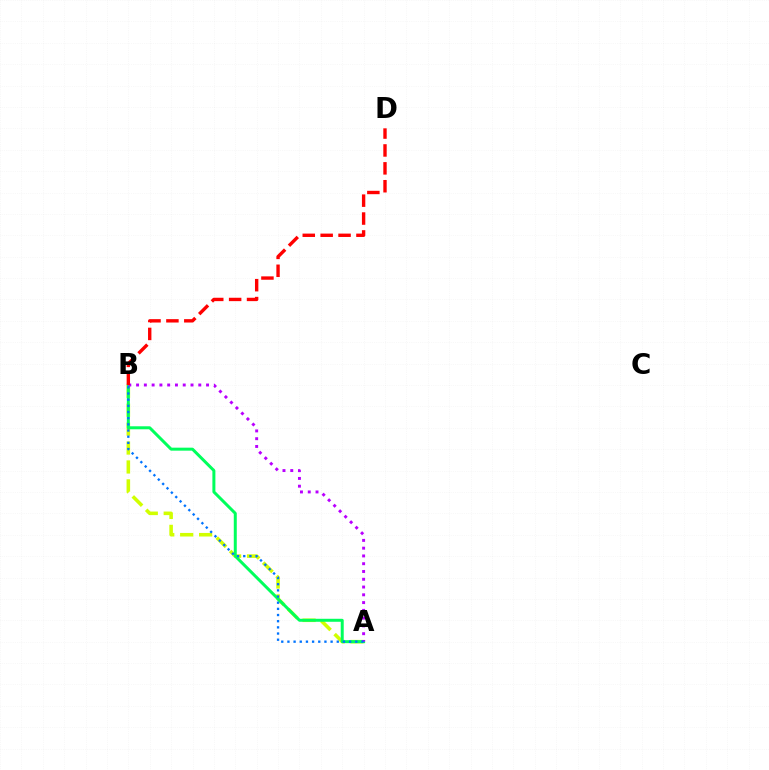{('A', 'B'): [{'color': '#d1ff00', 'line_style': 'dashed', 'thickness': 2.57}, {'color': '#00ff5c', 'line_style': 'solid', 'thickness': 2.16}, {'color': '#b900ff', 'line_style': 'dotted', 'thickness': 2.11}, {'color': '#0074ff', 'line_style': 'dotted', 'thickness': 1.68}], ('B', 'D'): [{'color': '#ff0000', 'line_style': 'dashed', 'thickness': 2.43}]}